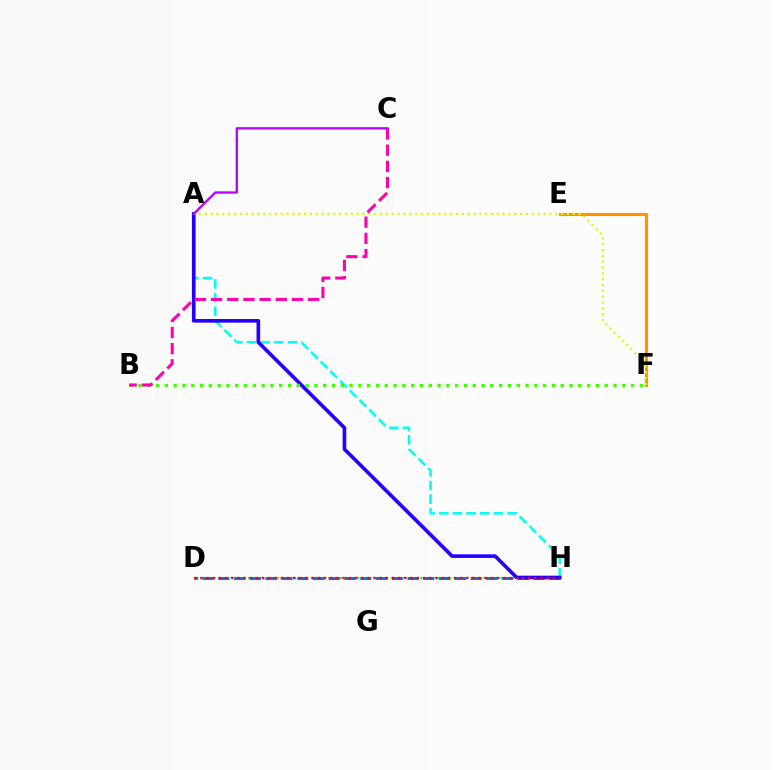{('D', 'H'): [{'color': '#00ff5c', 'line_style': 'dotted', 'thickness': 1.56}, {'color': '#0074ff', 'line_style': 'dashed', 'thickness': 2.14}, {'color': '#ff0000', 'line_style': 'dotted', 'thickness': 1.68}], ('A', 'H'): [{'color': '#00fff6', 'line_style': 'dashed', 'thickness': 1.86}, {'color': '#2500ff', 'line_style': 'solid', 'thickness': 2.61}], ('E', 'F'): [{'color': '#ff9400', 'line_style': 'solid', 'thickness': 2.23}], ('A', 'F'): [{'color': '#d1ff00', 'line_style': 'dotted', 'thickness': 1.59}], ('B', 'F'): [{'color': '#3dff00', 'line_style': 'dotted', 'thickness': 2.39}], ('B', 'C'): [{'color': '#ff00ac', 'line_style': 'dashed', 'thickness': 2.2}], ('A', 'C'): [{'color': '#b900ff', 'line_style': 'solid', 'thickness': 1.66}]}